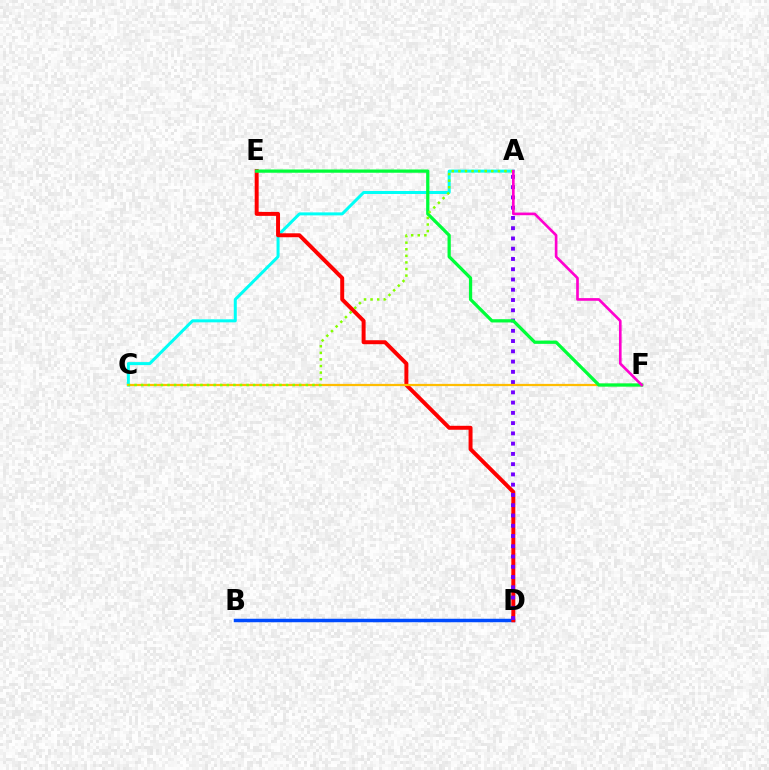{('B', 'D'): [{'color': '#004bff', 'line_style': 'solid', 'thickness': 2.51}], ('A', 'C'): [{'color': '#00fff6', 'line_style': 'solid', 'thickness': 2.16}, {'color': '#84ff00', 'line_style': 'dotted', 'thickness': 1.79}], ('D', 'E'): [{'color': '#ff0000', 'line_style': 'solid', 'thickness': 2.85}], ('A', 'D'): [{'color': '#7200ff', 'line_style': 'dotted', 'thickness': 2.79}], ('C', 'F'): [{'color': '#ffbd00', 'line_style': 'solid', 'thickness': 1.61}], ('E', 'F'): [{'color': '#00ff39', 'line_style': 'solid', 'thickness': 2.34}], ('A', 'F'): [{'color': '#ff00cf', 'line_style': 'solid', 'thickness': 1.91}]}